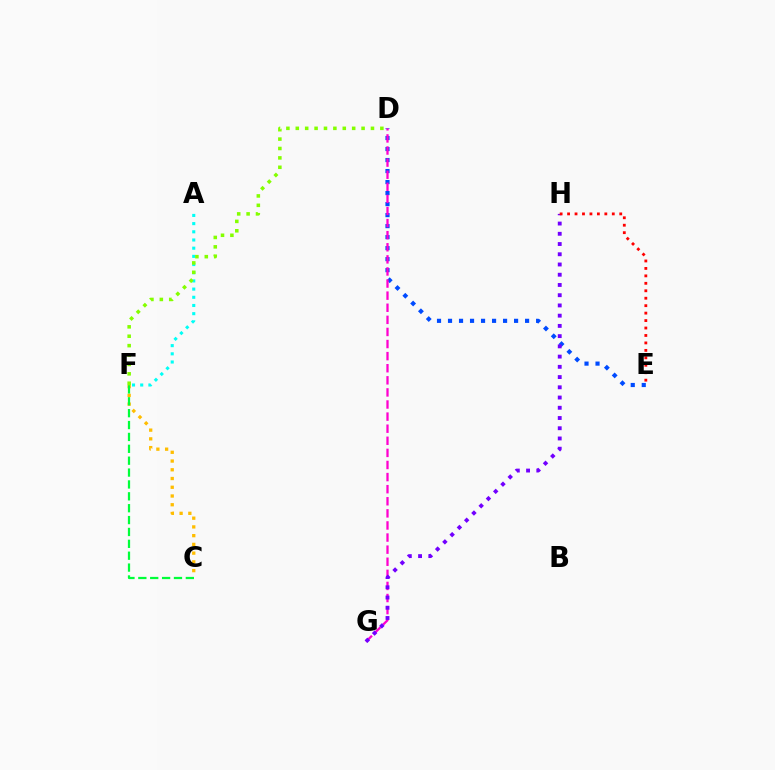{('C', 'F'): [{'color': '#ffbd00', 'line_style': 'dotted', 'thickness': 2.37}, {'color': '#00ff39', 'line_style': 'dashed', 'thickness': 1.61}], ('A', 'F'): [{'color': '#00fff6', 'line_style': 'dotted', 'thickness': 2.22}], ('D', 'E'): [{'color': '#004bff', 'line_style': 'dotted', 'thickness': 2.99}], ('D', 'G'): [{'color': '#ff00cf', 'line_style': 'dashed', 'thickness': 1.64}], ('D', 'F'): [{'color': '#84ff00', 'line_style': 'dotted', 'thickness': 2.55}], ('G', 'H'): [{'color': '#7200ff', 'line_style': 'dotted', 'thickness': 2.78}], ('E', 'H'): [{'color': '#ff0000', 'line_style': 'dotted', 'thickness': 2.02}]}